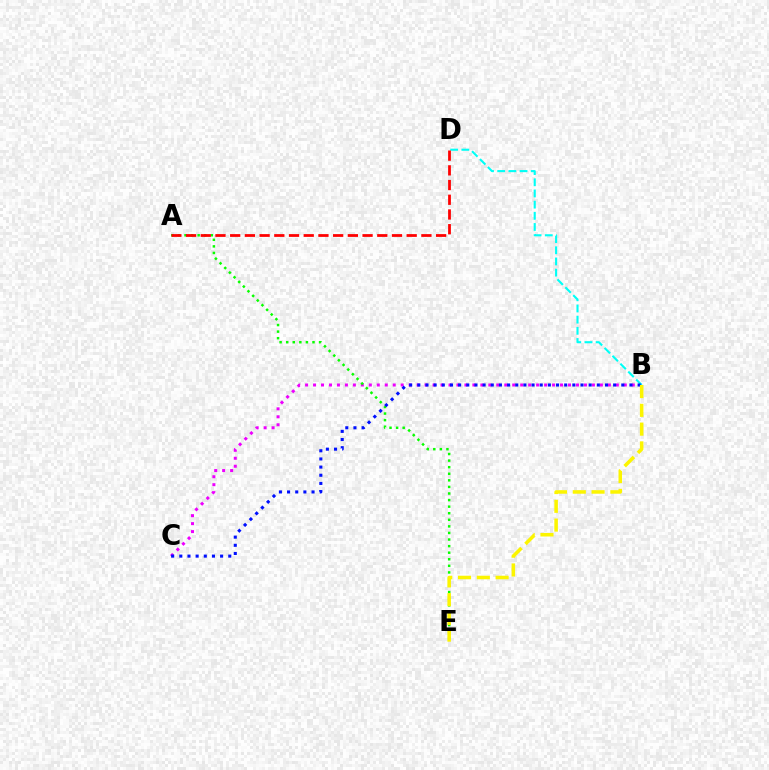{('B', 'C'): [{'color': '#ee00ff', 'line_style': 'dotted', 'thickness': 2.16}, {'color': '#0010ff', 'line_style': 'dotted', 'thickness': 2.22}], ('A', 'E'): [{'color': '#08ff00', 'line_style': 'dotted', 'thickness': 1.79}], ('B', 'D'): [{'color': '#00fff6', 'line_style': 'dashed', 'thickness': 1.52}], ('B', 'E'): [{'color': '#fcf500', 'line_style': 'dashed', 'thickness': 2.55}], ('A', 'D'): [{'color': '#ff0000', 'line_style': 'dashed', 'thickness': 2.0}]}